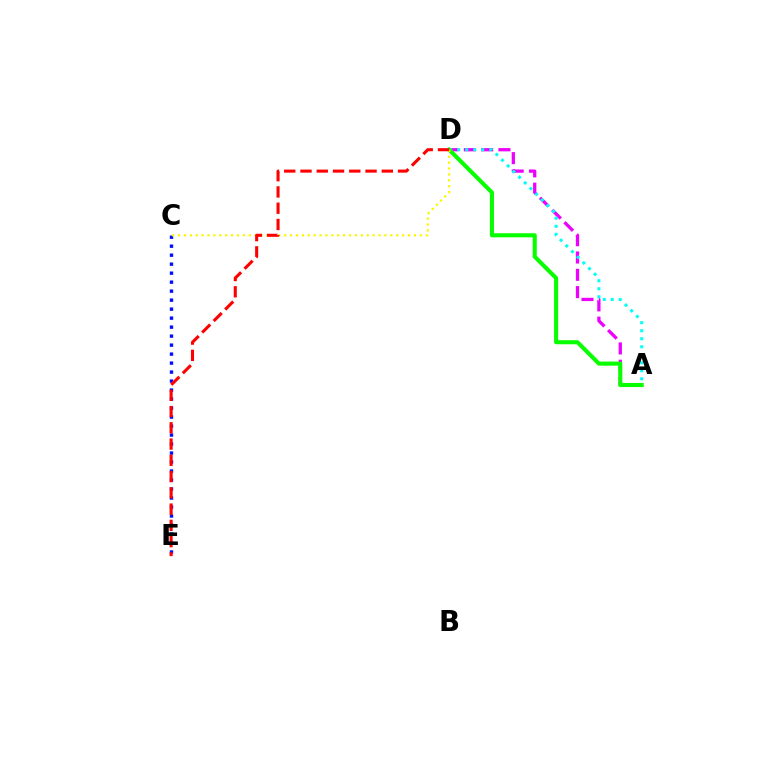{('C', 'E'): [{'color': '#0010ff', 'line_style': 'dotted', 'thickness': 2.44}], ('A', 'D'): [{'color': '#ee00ff', 'line_style': 'dashed', 'thickness': 2.35}, {'color': '#00fff6', 'line_style': 'dotted', 'thickness': 2.18}, {'color': '#08ff00', 'line_style': 'solid', 'thickness': 2.94}], ('C', 'D'): [{'color': '#fcf500', 'line_style': 'dotted', 'thickness': 1.6}], ('D', 'E'): [{'color': '#ff0000', 'line_style': 'dashed', 'thickness': 2.21}]}